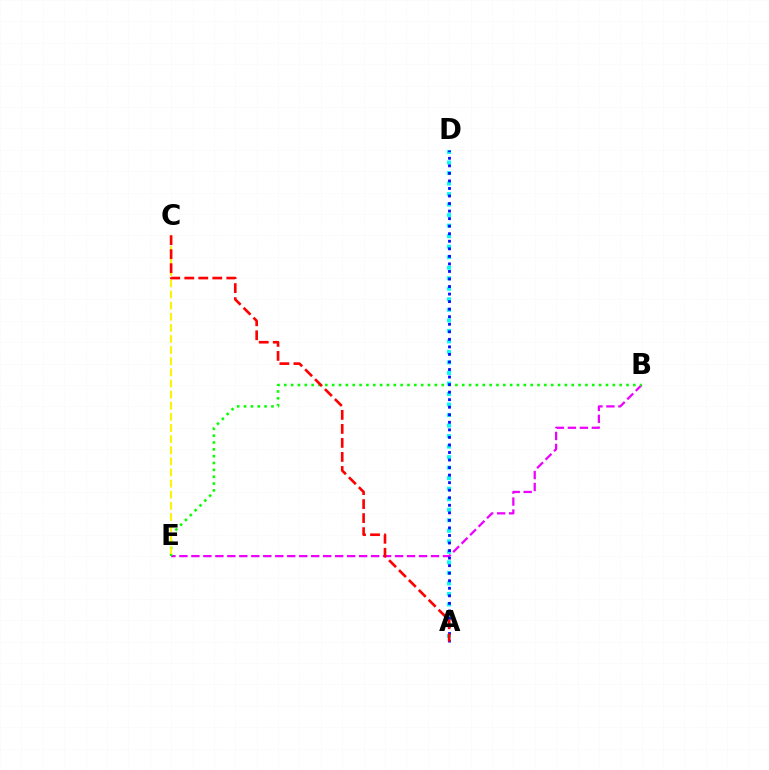{('B', 'E'): [{'color': '#ee00ff', 'line_style': 'dashed', 'thickness': 1.63}, {'color': '#08ff00', 'line_style': 'dotted', 'thickness': 1.86}], ('C', 'E'): [{'color': '#fcf500', 'line_style': 'dashed', 'thickness': 1.51}], ('A', 'D'): [{'color': '#00fff6', 'line_style': 'dotted', 'thickness': 2.86}, {'color': '#0010ff', 'line_style': 'dotted', 'thickness': 2.05}], ('A', 'C'): [{'color': '#ff0000', 'line_style': 'dashed', 'thickness': 1.9}]}